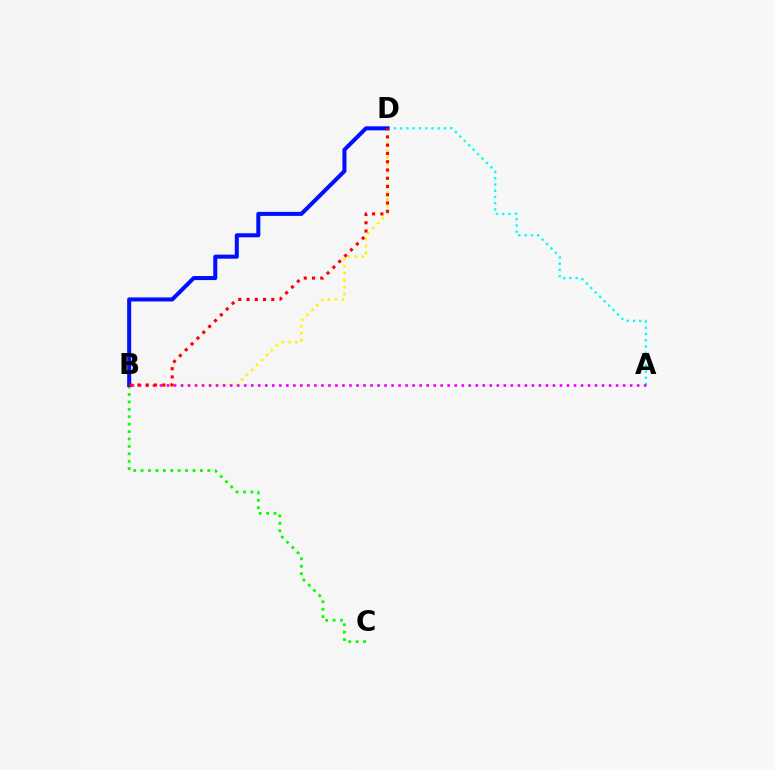{('B', 'D'): [{'color': '#fcf500', 'line_style': 'dotted', 'thickness': 1.89}, {'color': '#0010ff', 'line_style': 'solid', 'thickness': 2.91}, {'color': '#ff0000', 'line_style': 'dotted', 'thickness': 2.24}], ('B', 'C'): [{'color': '#08ff00', 'line_style': 'dotted', 'thickness': 2.01}], ('A', 'D'): [{'color': '#00fff6', 'line_style': 'dotted', 'thickness': 1.7}], ('A', 'B'): [{'color': '#ee00ff', 'line_style': 'dotted', 'thickness': 1.91}]}